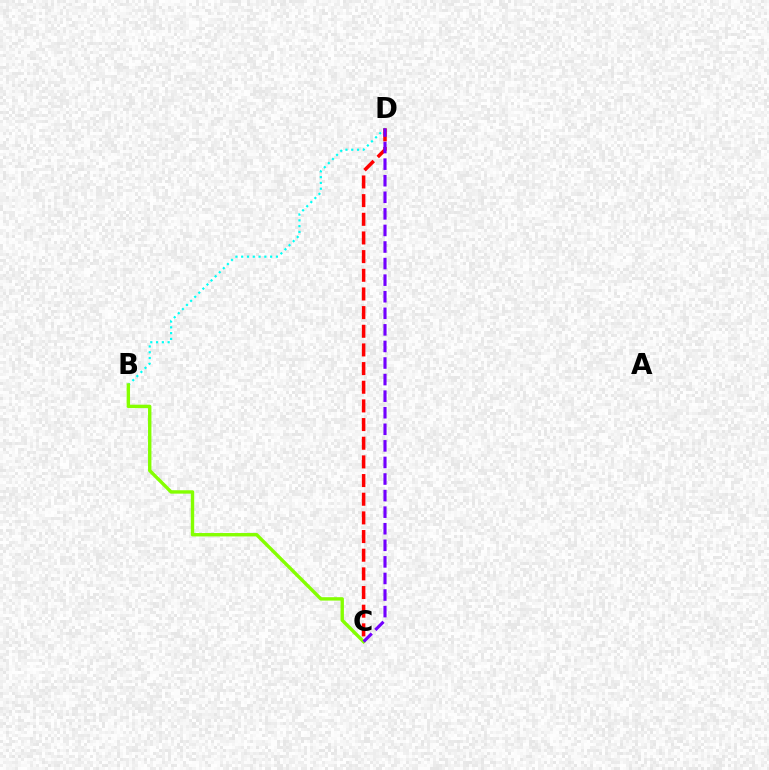{('B', 'D'): [{'color': '#00fff6', 'line_style': 'dotted', 'thickness': 1.57}], ('B', 'C'): [{'color': '#84ff00', 'line_style': 'solid', 'thickness': 2.44}], ('C', 'D'): [{'color': '#ff0000', 'line_style': 'dashed', 'thickness': 2.54}, {'color': '#7200ff', 'line_style': 'dashed', 'thickness': 2.25}]}